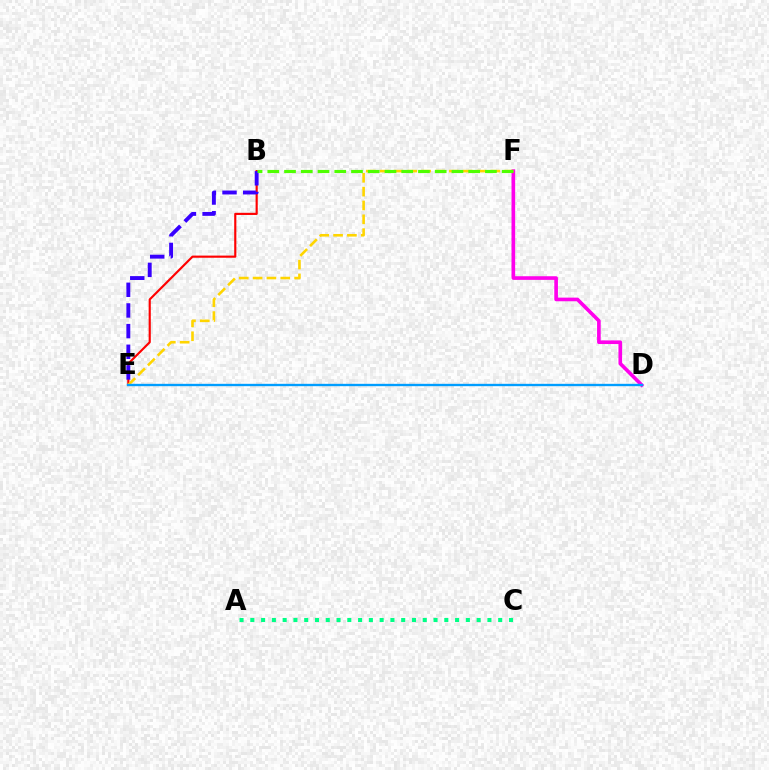{('A', 'C'): [{'color': '#00ff86', 'line_style': 'dotted', 'thickness': 2.93}], ('B', 'E'): [{'color': '#ff0000', 'line_style': 'solid', 'thickness': 1.55}, {'color': '#3700ff', 'line_style': 'dashed', 'thickness': 2.81}], ('D', 'F'): [{'color': '#ff00ed', 'line_style': 'solid', 'thickness': 2.62}], ('E', 'F'): [{'color': '#ffd500', 'line_style': 'dashed', 'thickness': 1.88}], ('D', 'E'): [{'color': '#009eff', 'line_style': 'solid', 'thickness': 1.69}], ('B', 'F'): [{'color': '#4fff00', 'line_style': 'dashed', 'thickness': 2.27}]}